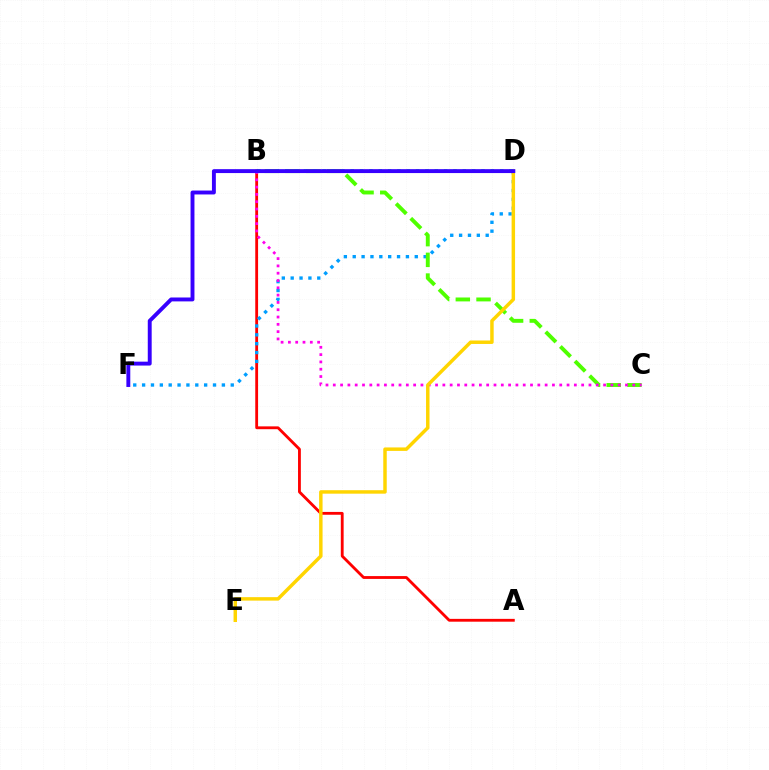{('A', 'B'): [{'color': '#ff0000', 'line_style': 'solid', 'thickness': 2.03}], ('D', 'F'): [{'color': '#009eff', 'line_style': 'dotted', 'thickness': 2.41}, {'color': '#3700ff', 'line_style': 'solid', 'thickness': 2.81}], ('B', 'C'): [{'color': '#4fff00', 'line_style': 'dashed', 'thickness': 2.81}, {'color': '#ff00ed', 'line_style': 'dotted', 'thickness': 1.98}], ('D', 'E'): [{'color': '#ffd500', 'line_style': 'solid', 'thickness': 2.5}], ('B', 'D'): [{'color': '#00ff86', 'line_style': 'dotted', 'thickness': 2.54}]}